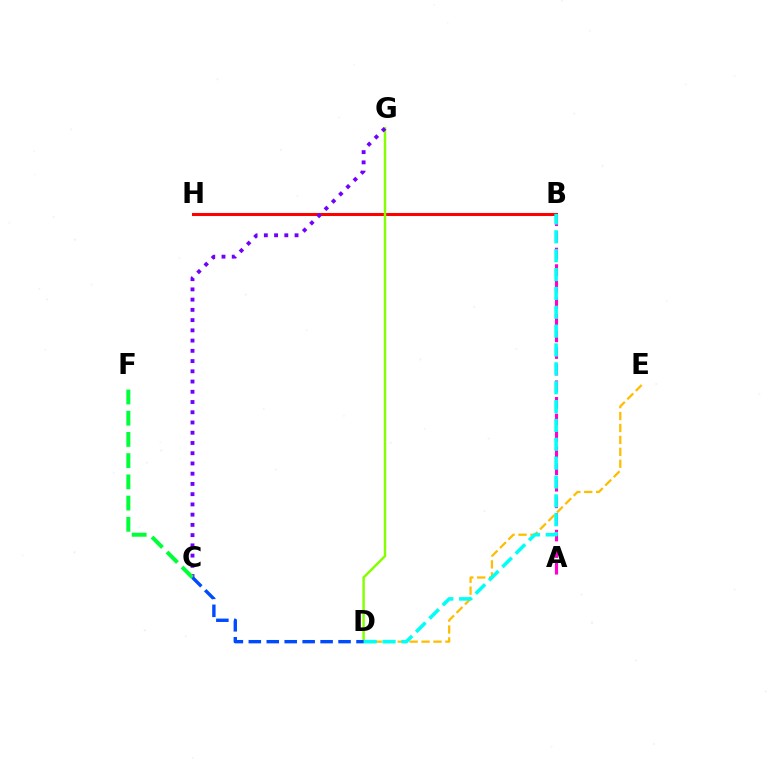{('D', 'E'): [{'color': '#ffbd00', 'line_style': 'dashed', 'thickness': 1.62}], ('B', 'H'): [{'color': '#ff0000', 'line_style': 'solid', 'thickness': 2.19}], ('D', 'G'): [{'color': '#84ff00', 'line_style': 'solid', 'thickness': 1.76}], ('A', 'B'): [{'color': '#ff00cf', 'line_style': 'dashed', 'thickness': 2.25}], ('C', 'G'): [{'color': '#7200ff', 'line_style': 'dotted', 'thickness': 2.78}], ('B', 'D'): [{'color': '#00fff6', 'line_style': 'dashed', 'thickness': 2.56}], ('C', 'F'): [{'color': '#00ff39', 'line_style': 'dashed', 'thickness': 2.88}], ('C', 'D'): [{'color': '#004bff', 'line_style': 'dashed', 'thickness': 2.44}]}